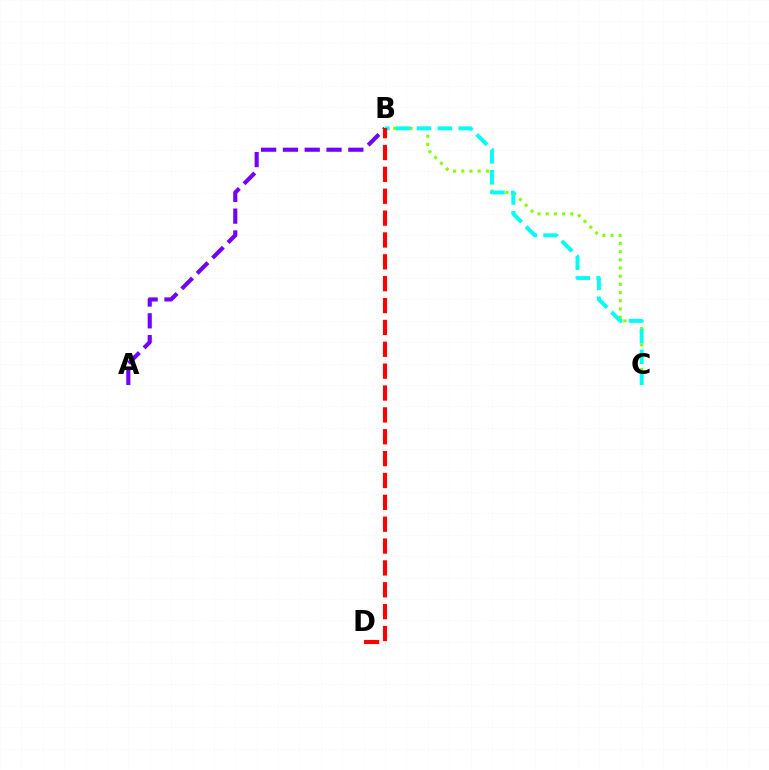{('B', 'C'): [{'color': '#84ff00', 'line_style': 'dotted', 'thickness': 2.23}, {'color': '#00fff6', 'line_style': 'dashed', 'thickness': 2.83}], ('A', 'B'): [{'color': '#7200ff', 'line_style': 'dashed', 'thickness': 2.96}], ('B', 'D'): [{'color': '#ff0000', 'line_style': 'dashed', 'thickness': 2.97}]}